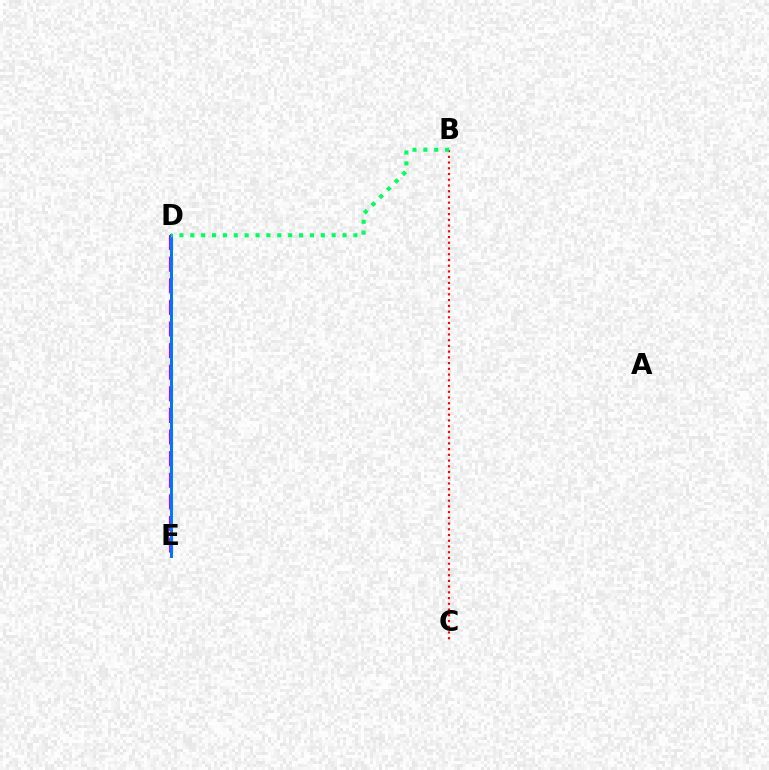{('B', 'C'): [{'color': '#ff0000', 'line_style': 'dotted', 'thickness': 1.56}], ('D', 'E'): [{'color': '#b900ff', 'line_style': 'dashed', 'thickness': 2.94}, {'color': '#d1ff00', 'line_style': 'solid', 'thickness': 2.17}, {'color': '#0074ff', 'line_style': 'solid', 'thickness': 2.11}], ('B', 'D'): [{'color': '#00ff5c', 'line_style': 'dotted', 'thickness': 2.95}]}